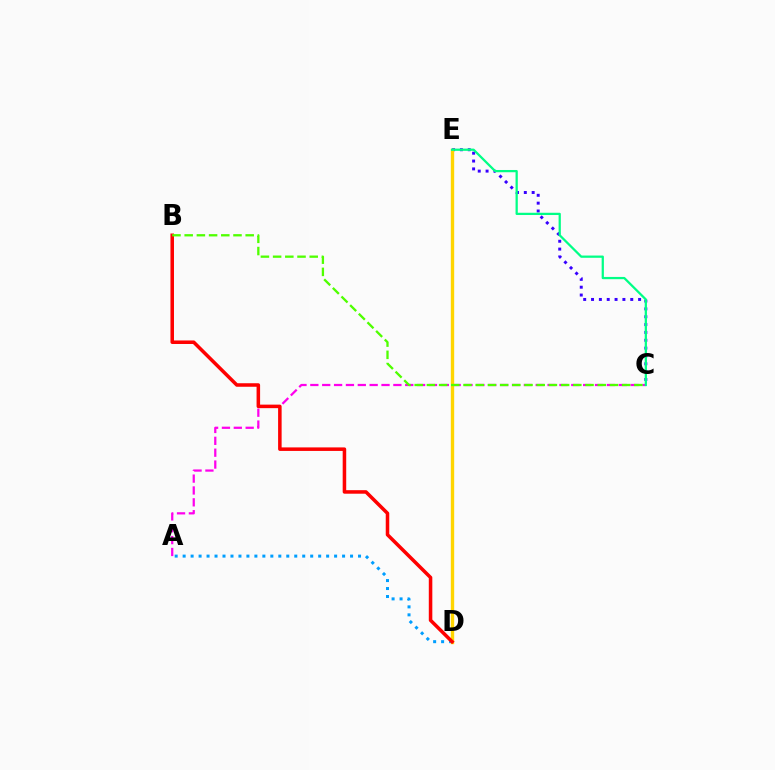{('A', 'C'): [{'color': '#ff00ed', 'line_style': 'dashed', 'thickness': 1.61}], ('C', 'E'): [{'color': '#3700ff', 'line_style': 'dotted', 'thickness': 2.13}, {'color': '#00ff86', 'line_style': 'solid', 'thickness': 1.62}], ('A', 'D'): [{'color': '#009eff', 'line_style': 'dotted', 'thickness': 2.17}], ('D', 'E'): [{'color': '#ffd500', 'line_style': 'solid', 'thickness': 2.43}], ('B', 'D'): [{'color': '#ff0000', 'line_style': 'solid', 'thickness': 2.54}], ('B', 'C'): [{'color': '#4fff00', 'line_style': 'dashed', 'thickness': 1.66}]}